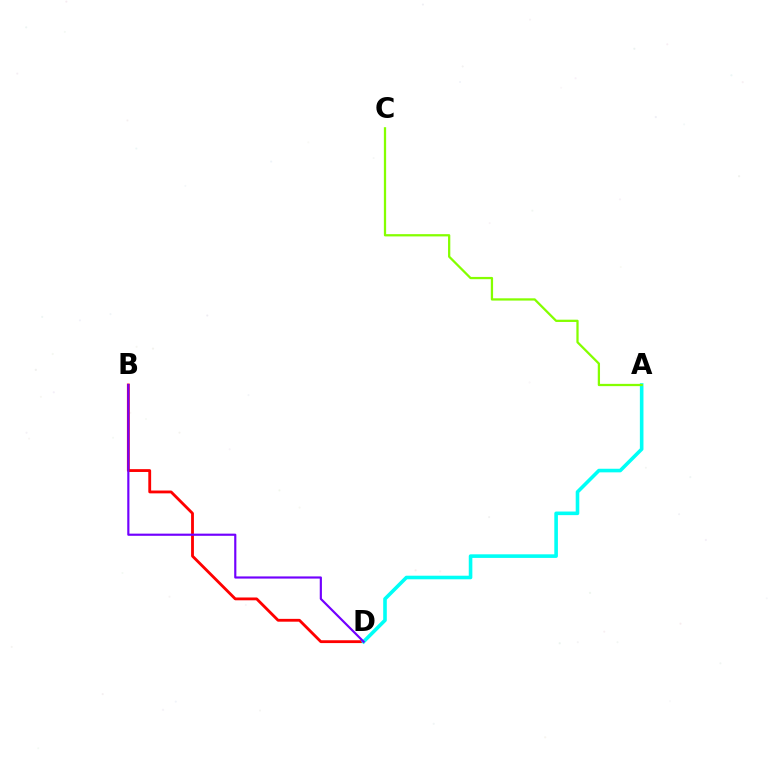{('B', 'D'): [{'color': '#ff0000', 'line_style': 'solid', 'thickness': 2.03}, {'color': '#7200ff', 'line_style': 'solid', 'thickness': 1.56}], ('A', 'D'): [{'color': '#00fff6', 'line_style': 'solid', 'thickness': 2.59}], ('A', 'C'): [{'color': '#84ff00', 'line_style': 'solid', 'thickness': 1.63}]}